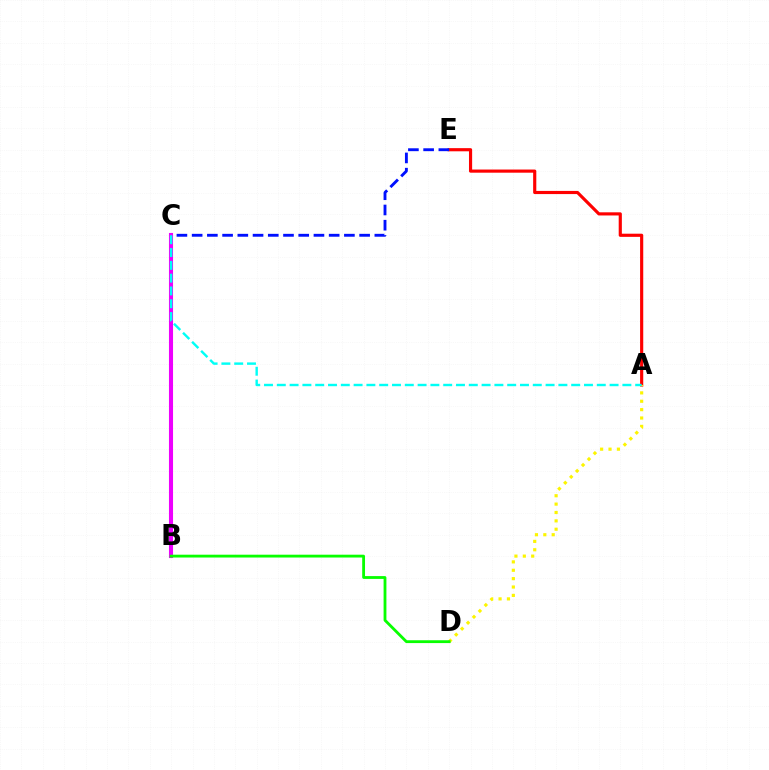{('A', 'E'): [{'color': '#ff0000', 'line_style': 'solid', 'thickness': 2.27}], ('A', 'D'): [{'color': '#fcf500', 'line_style': 'dotted', 'thickness': 2.28}], ('C', 'E'): [{'color': '#0010ff', 'line_style': 'dashed', 'thickness': 2.07}], ('B', 'C'): [{'color': '#ee00ff', 'line_style': 'solid', 'thickness': 2.93}], ('A', 'C'): [{'color': '#00fff6', 'line_style': 'dashed', 'thickness': 1.74}], ('B', 'D'): [{'color': '#08ff00', 'line_style': 'solid', 'thickness': 2.03}]}